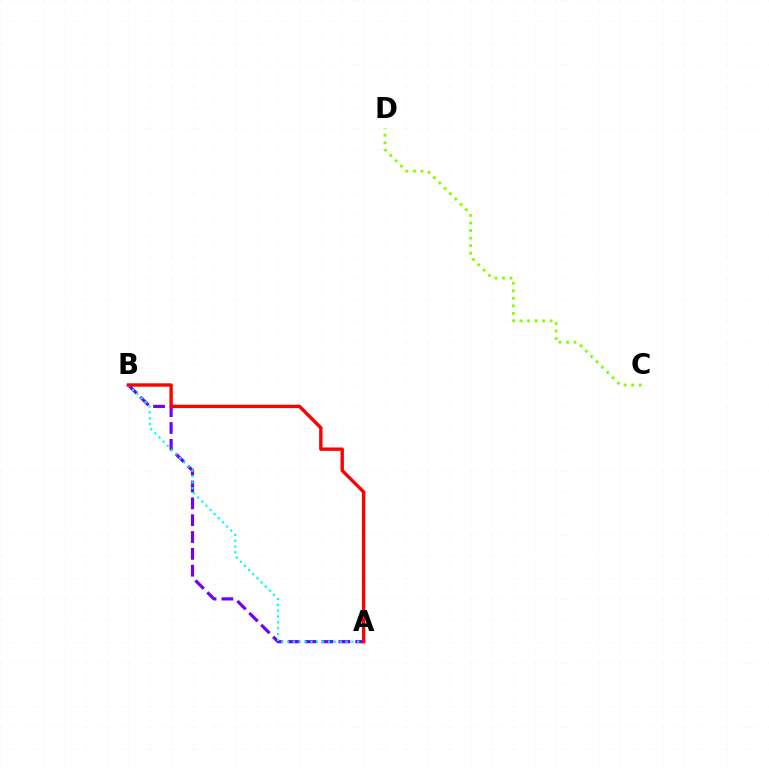{('A', 'B'): [{'color': '#7200ff', 'line_style': 'dashed', 'thickness': 2.29}, {'color': '#00fff6', 'line_style': 'dotted', 'thickness': 1.59}, {'color': '#ff0000', 'line_style': 'solid', 'thickness': 2.43}], ('C', 'D'): [{'color': '#84ff00', 'line_style': 'dotted', 'thickness': 2.05}]}